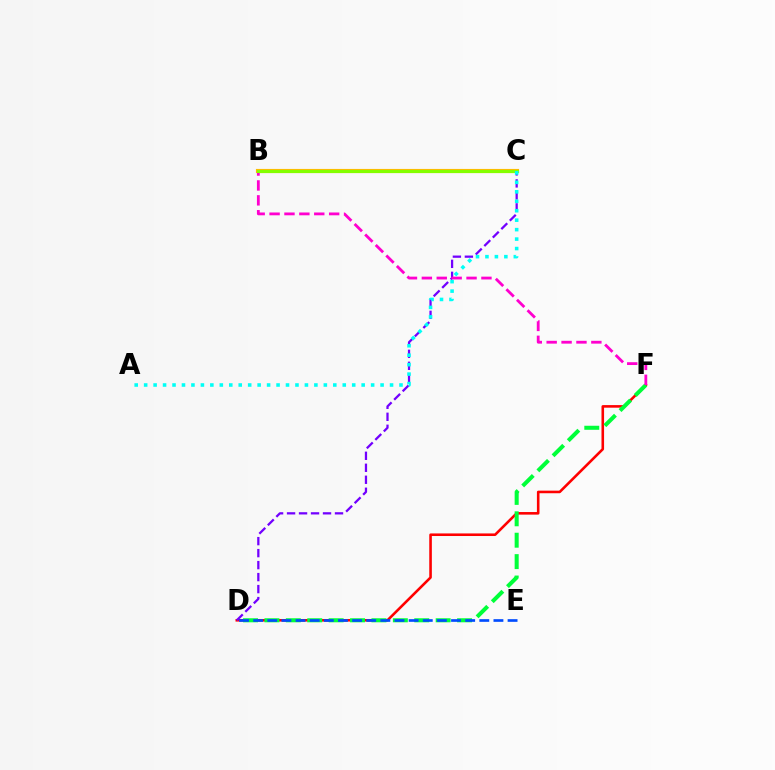{('D', 'F'): [{'color': '#ff0000', 'line_style': 'solid', 'thickness': 1.86}, {'color': '#00ff39', 'line_style': 'dashed', 'thickness': 2.91}], ('B', 'C'): [{'color': '#ffbd00', 'line_style': 'solid', 'thickness': 2.98}, {'color': '#84ff00', 'line_style': 'solid', 'thickness': 2.22}], ('C', 'D'): [{'color': '#7200ff', 'line_style': 'dashed', 'thickness': 1.63}], ('D', 'E'): [{'color': '#004bff', 'line_style': 'dashed', 'thickness': 1.92}], ('B', 'F'): [{'color': '#ff00cf', 'line_style': 'dashed', 'thickness': 2.02}], ('A', 'C'): [{'color': '#00fff6', 'line_style': 'dotted', 'thickness': 2.57}]}